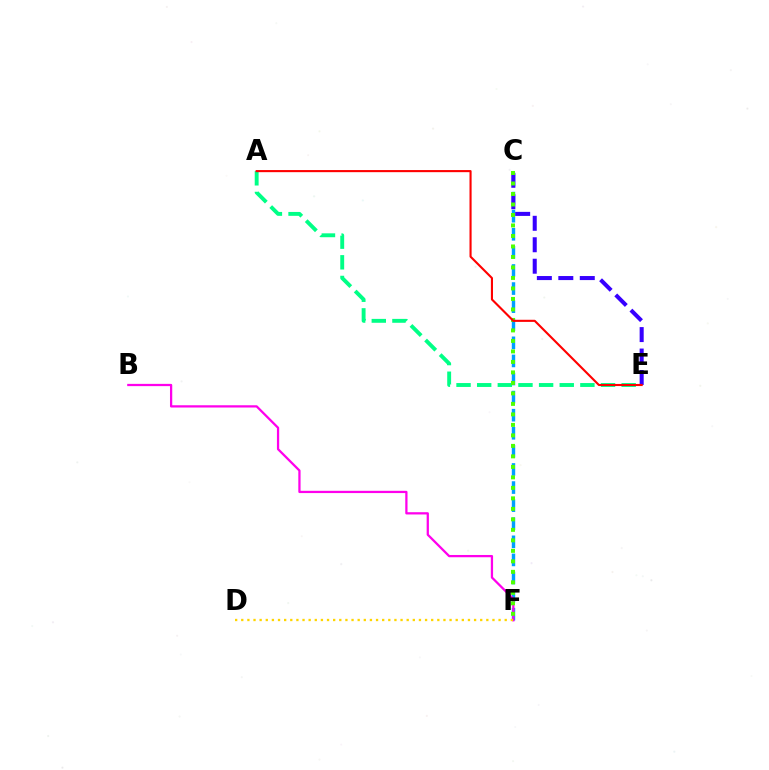{('C', 'F'): [{'color': '#009eff', 'line_style': 'dashed', 'thickness': 2.46}, {'color': '#4fff00', 'line_style': 'dotted', 'thickness': 2.85}], ('A', 'E'): [{'color': '#00ff86', 'line_style': 'dashed', 'thickness': 2.8}, {'color': '#ff0000', 'line_style': 'solid', 'thickness': 1.52}], ('C', 'E'): [{'color': '#3700ff', 'line_style': 'dashed', 'thickness': 2.92}], ('B', 'F'): [{'color': '#ff00ed', 'line_style': 'solid', 'thickness': 1.63}], ('D', 'F'): [{'color': '#ffd500', 'line_style': 'dotted', 'thickness': 1.66}]}